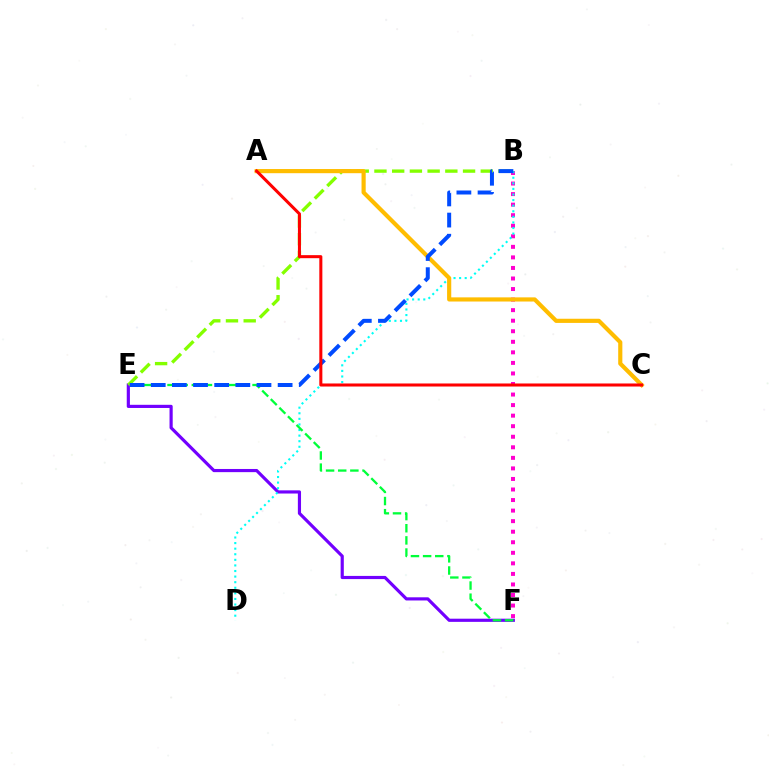{('E', 'F'): [{'color': '#7200ff', 'line_style': 'solid', 'thickness': 2.28}, {'color': '#00ff39', 'line_style': 'dashed', 'thickness': 1.65}], ('B', 'F'): [{'color': '#ff00cf', 'line_style': 'dotted', 'thickness': 2.87}], ('B', 'D'): [{'color': '#00fff6', 'line_style': 'dotted', 'thickness': 1.52}], ('B', 'E'): [{'color': '#84ff00', 'line_style': 'dashed', 'thickness': 2.41}, {'color': '#004bff', 'line_style': 'dashed', 'thickness': 2.87}], ('A', 'C'): [{'color': '#ffbd00', 'line_style': 'solid', 'thickness': 2.99}, {'color': '#ff0000', 'line_style': 'solid', 'thickness': 2.19}]}